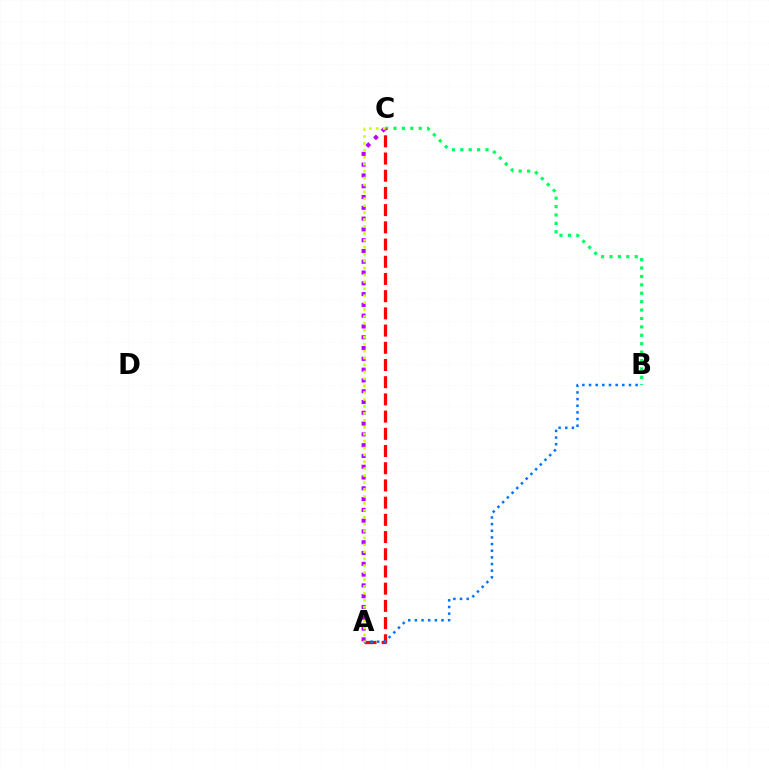{('B', 'C'): [{'color': '#00ff5c', 'line_style': 'dotted', 'thickness': 2.28}], ('A', 'C'): [{'color': '#b900ff', 'line_style': 'dotted', 'thickness': 2.93}, {'color': '#ff0000', 'line_style': 'dashed', 'thickness': 2.34}, {'color': '#d1ff00', 'line_style': 'dotted', 'thickness': 1.88}], ('A', 'B'): [{'color': '#0074ff', 'line_style': 'dotted', 'thickness': 1.81}]}